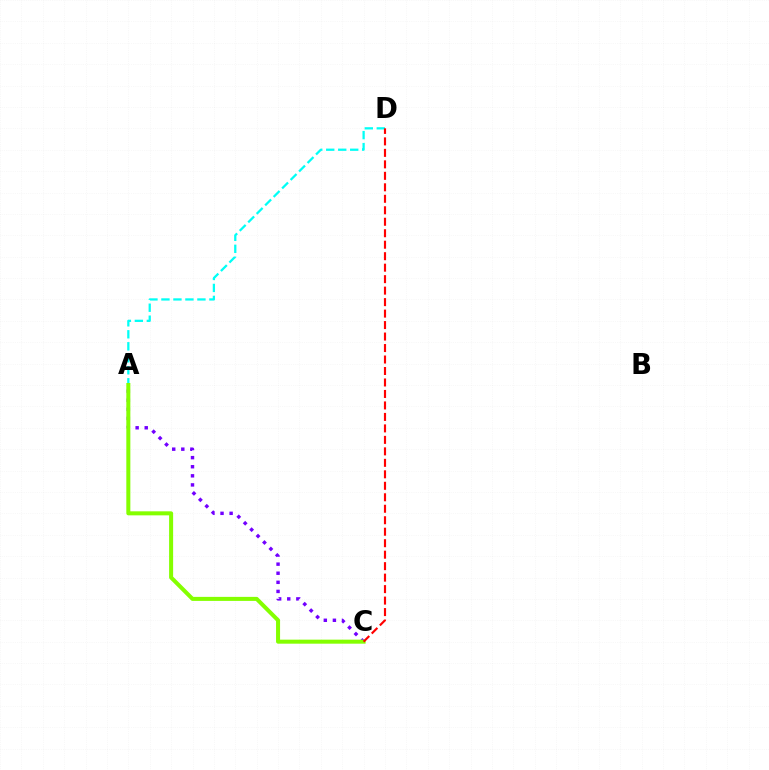{('A', 'C'): [{'color': '#7200ff', 'line_style': 'dotted', 'thickness': 2.47}, {'color': '#84ff00', 'line_style': 'solid', 'thickness': 2.9}], ('A', 'D'): [{'color': '#00fff6', 'line_style': 'dashed', 'thickness': 1.63}], ('C', 'D'): [{'color': '#ff0000', 'line_style': 'dashed', 'thickness': 1.56}]}